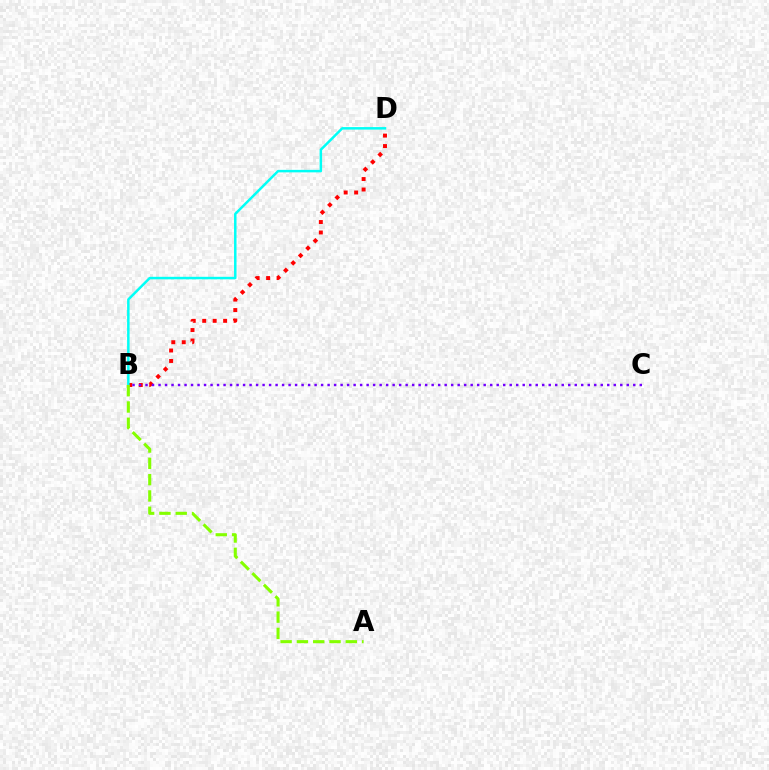{('B', 'D'): [{'color': '#ff0000', 'line_style': 'dotted', 'thickness': 2.84}, {'color': '#00fff6', 'line_style': 'solid', 'thickness': 1.79}], ('B', 'C'): [{'color': '#7200ff', 'line_style': 'dotted', 'thickness': 1.77}], ('A', 'B'): [{'color': '#84ff00', 'line_style': 'dashed', 'thickness': 2.21}]}